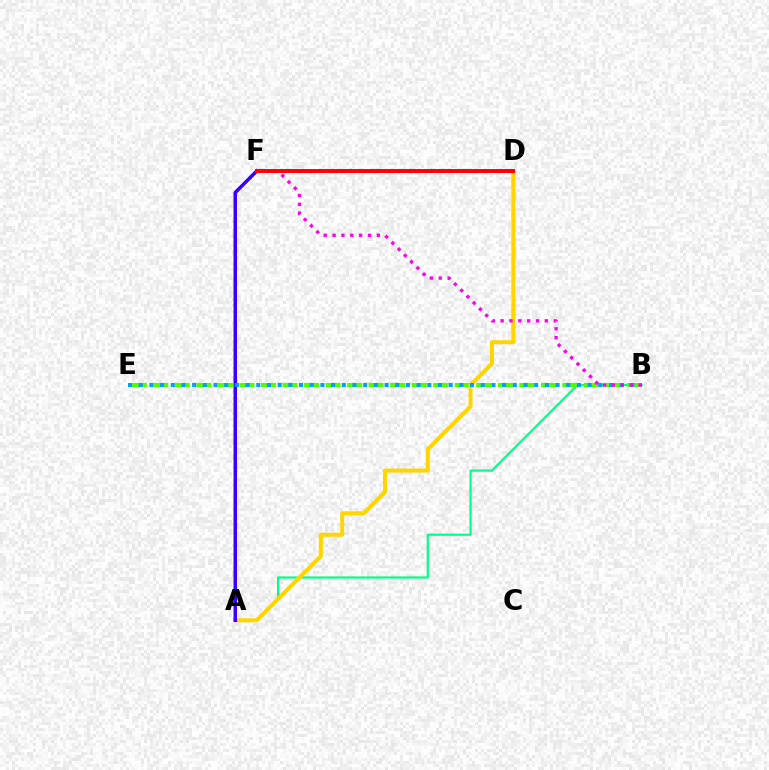{('A', 'B'): [{'color': '#00ff86', 'line_style': 'solid', 'thickness': 1.56}], ('B', 'E'): [{'color': '#4fff00', 'line_style': 'dashed', 'thickness': 2.92}, {'color': '#009eff', 'line_style': 'dotted', 'thickness': 2.9}], ('A', 'D'): [{'color': '#ffd500', 'line_style': 'solid', 'thickness': 2.88}], ('A', 'F'): [{'color': '#3700ff', 'line_style': 'solid', 'thickness': 2.53}], ('B', 'F'): [{'color': '#ff00ed', 'line_style': 'dotted', 'thickness': 2.4}], ('D', 'F'): [{'color': '#ff0000', 'line_style': 'solid', 'thickness': 2.83}]}